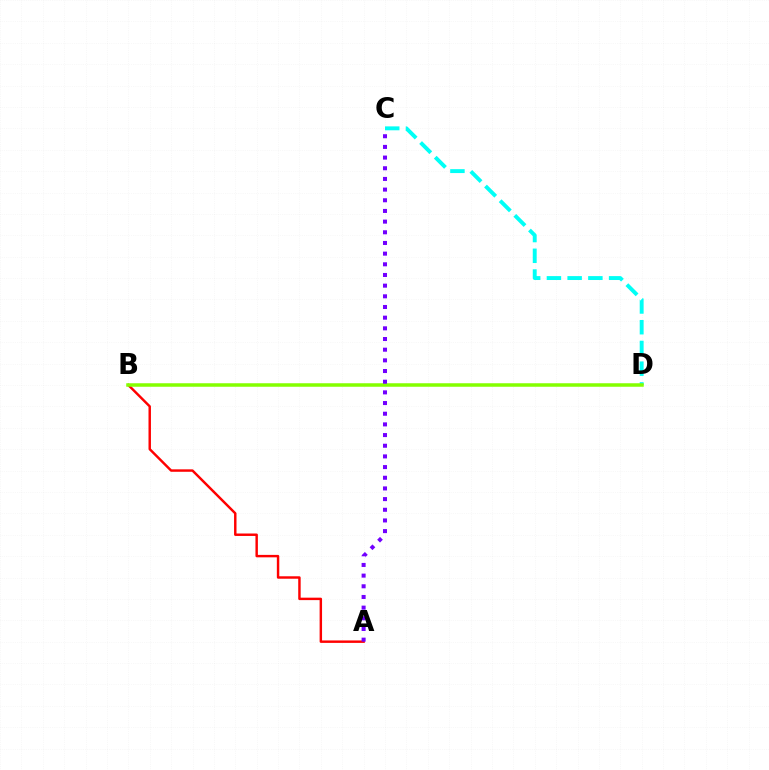{('C', 'D'): [{'color': '#00fff6', 'line_style': 'dashed', 'thickness': 2.82}], ('A', 'B'): [{'color': '#ff0000', 'line_style': 'solid', 'thickness': 1.76}], ('B', 'D'): [{'color': '#84ff00', 'line_style': 'solid', 'thickness': 2.52}], ('A', 'C'): [{'color': '#7200ff', 'line_style': 'dotted', 'thickness': 2.9}]}